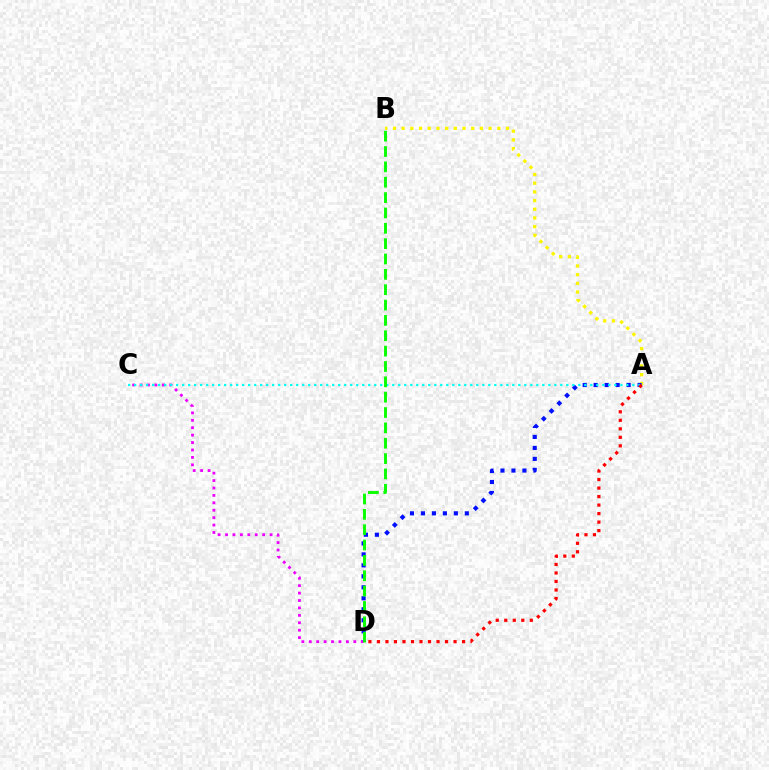{('A', 'B'): [{'color': '#fcf500', 'line_style': 'dotted', 'thickness': 2.36}], ('A', 'D'): [{'color': '#0010ff', 'line_style': 'dotted', 'thickness': 2.98}, {'color': '#ff0000', 'line_style': 'dotted', 'thickness': 2.31}], ('C', 'D'): [{'color': '#ee00ff', 'line_style': 'dotted', 'thickness': 2.02}], ('A', 'C'): [{'color': '#00fff6', 'line_style': 'dotted', 'thickness': 1.63}], ('B', 'D'): [{'color': '#08ff00', 'line_style': 'dashed', 'thickness': 2.09}]}